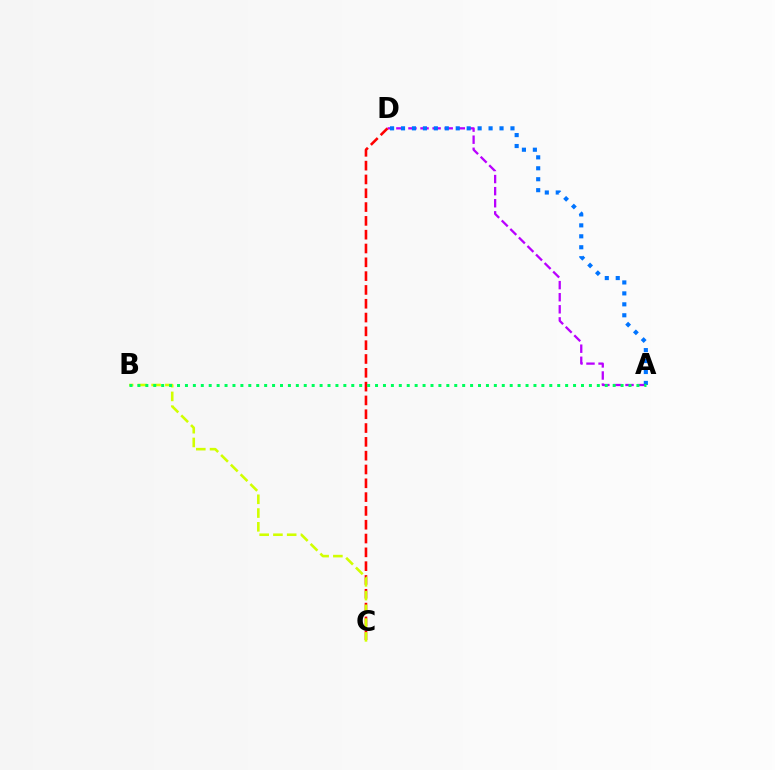{('A', 'D'): [{'color': '#b900ff', 'line_style': 'dashed', 'thickness': 1.64}, {'color': '#0074ff', 'line_style': 'dotted', 'thickness': 2.97}], ('C', 'D'): [{'color': '#ff0000', 'line_style': 'dashed', 'thickness': 1.88}], ('B', 'C'): [{'color': '#d1ff00', 'line_style': 'dashed', 'thickness': 1.87}], ('A', 'B'): [{'color': '#00ff5c', 'line_style': 'dotted', 'thickness': 2.15}]}